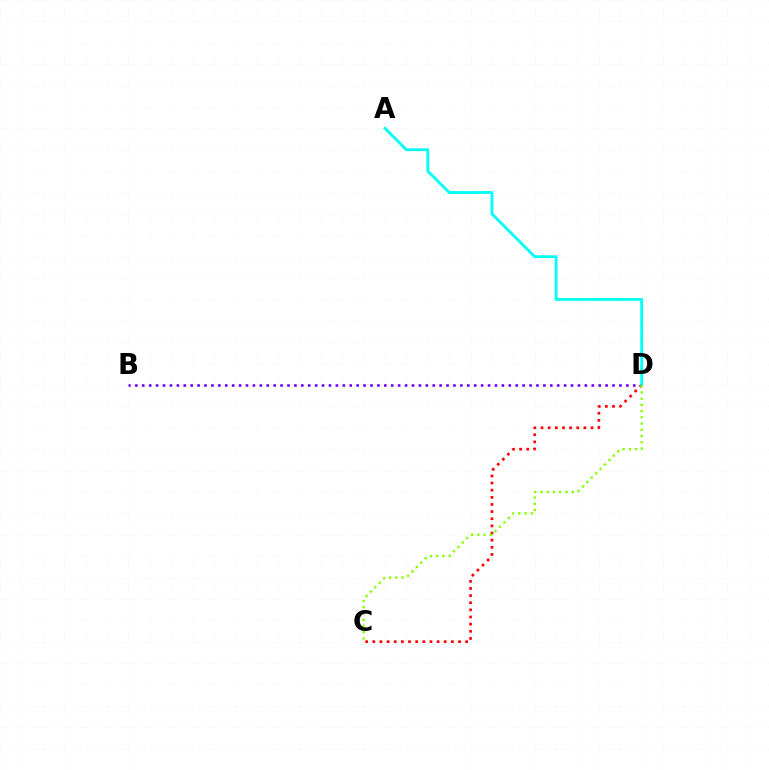{('B', 'D'): [{'color': '#7200ff', 'line_style': 'dotted', 'thickness': 1.88}], ('C', 'D'): [{'color': '#ff0000', 'line_style': 'dotted', 'thickness': 1.94}, {'color': '#84ff00', 'line_style': 'dotted', 'thickness': 1.69}], ('A', 'D'): [{'color': '#00fff6', 'line_style': 'solid', 'thickness': 2.03}]}